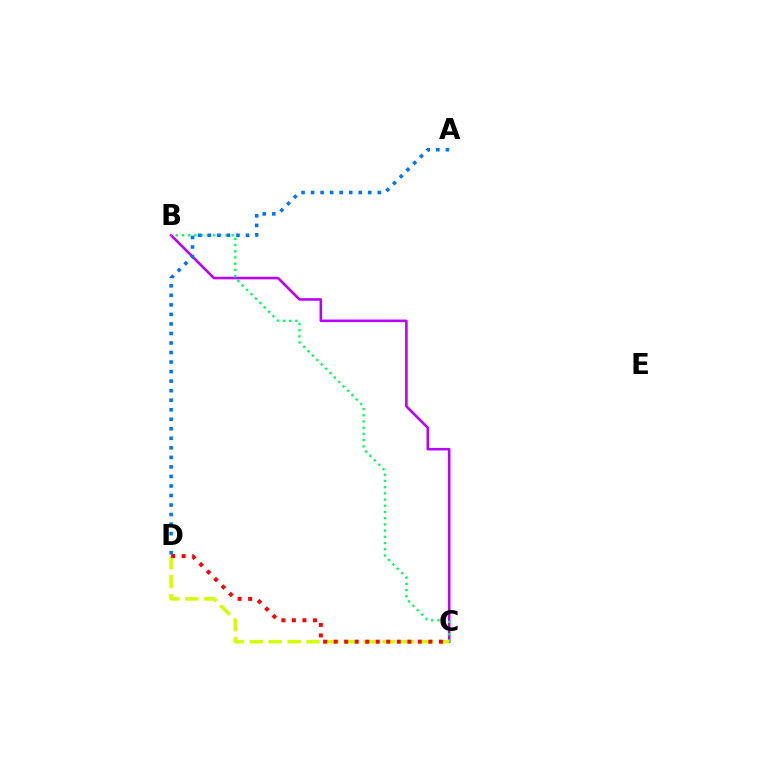{('B', 'C'): [{'color': '#b900ff', 'line_style': 'solid', 'thickness': 1.85}, {'color': '#00ff5c', 'line_style': 'dotted', 'thickness': 1.69}], ('C', 'D'): [{'color': '#d1ff00', 'line_style': 'dashed', 'thickness': 2.57}, {'color': '#ff0000', 'line_style': 'dotted', 'thickness': 2.86}], ('A', 'D'): [{'color': '#0074ff', 'line_style': 'dotted', 'thickness': 2.59}]}